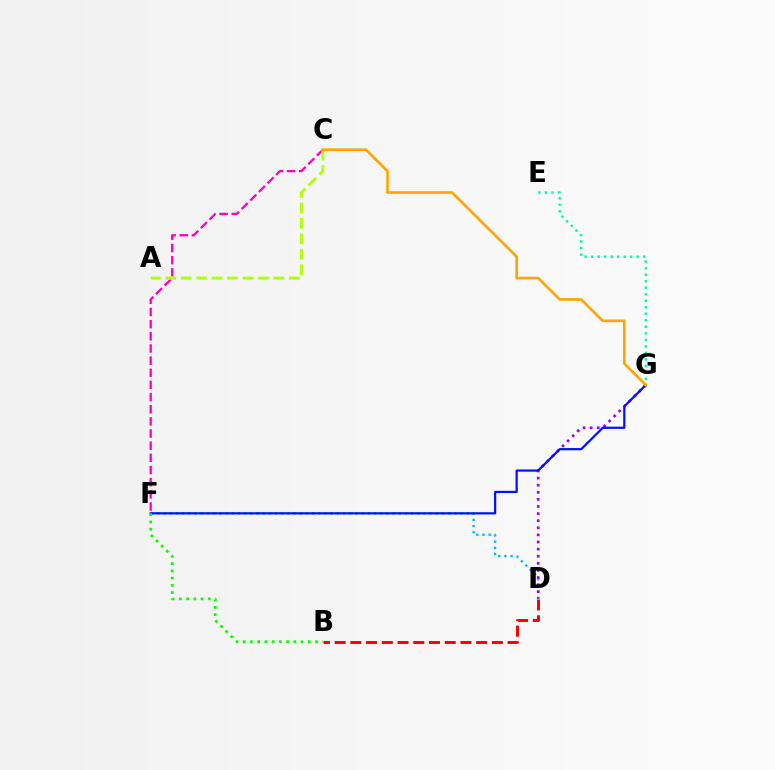{('D', 'F'): [{'color': '#00b5ff', 'line_style': 'dotted', 'thickness': 1.68}], ('D', 'G'): [{'color': '#9b00ff', 'line_style': 'dotted', 'thickness': 1.93}], ('F', 'G'): [{'color': '#0010ff', 'line_style': 'solid', 'thickness': 1.59}], ('E', 'G'): [{'color': '#00ff9d', 'line_style': 'dotted', 'thickness': 1.77}], ('C', 'F'): [{'color': '#ff00bd', 'line_style': 'dashed', 'thickness': 1.65}], ('B', 'F'): [{'color': '#08ff00', 'line_style': 'dotted', 'thickness': 1.97}], ('A', 'C'): [{'color': '#b3ff00', 'line_style': 'dashed', 'thickness': 2.1}], ('B', 'D'): [{'color': '#ff0000', 'line_style': 'dashed', 'thickness': 2.14}], ('C', 'G'): [{'color': '#ffa500', 'line_style': 'solid', 'thickness': 1.91}]}